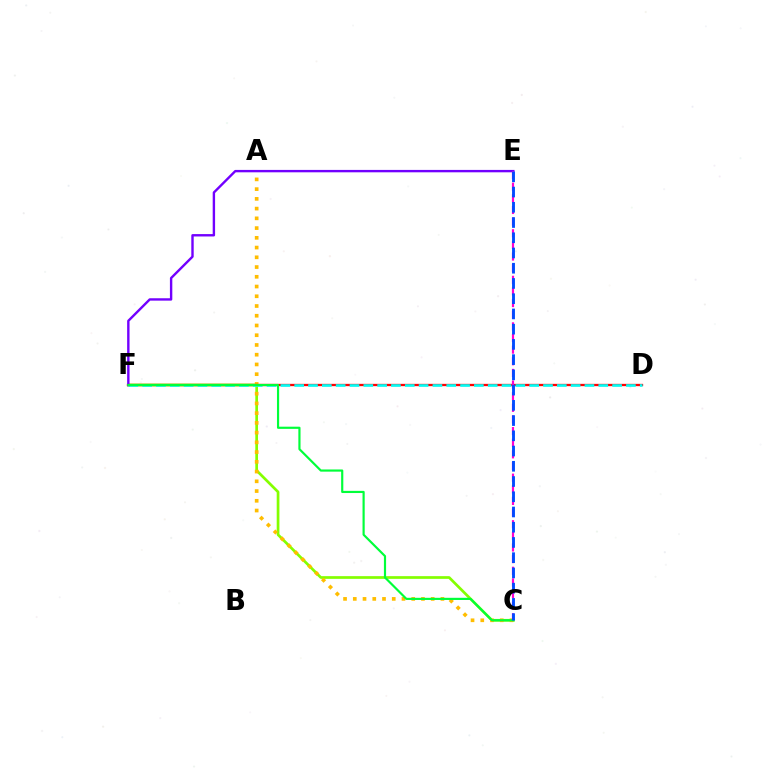{('C', 'F'): [{'color': '#84ff00', 'line_style': 'solid', 'thickness': 1.95}, {'color': '#00ff39', 'line_style': 'solid', 'thickness': 1.56}], ('A', 'C'): [{'color': '#ffbd00', 'line_style': 'dotted', 'thickness': 2.65}], ('D', 'F'): [{'color': '#ff0000', 'line_style': 'solid', 'thickness': 1.66}, {'color': '#00fff6', 'line_style': 'dashed', 'thickness': 1.88}], ('E', 'F'): [{'color': '#7200ff', 'line_style': 'solid', 'thickness': 1.72}], ('C', 'E'): [{'color': '#ff00cf', 'line_style': 'dashed', 'thickness': 1.58}, {'color': '#004bff', 'line_style': 'dashed', 'thickness': 2.07}]}